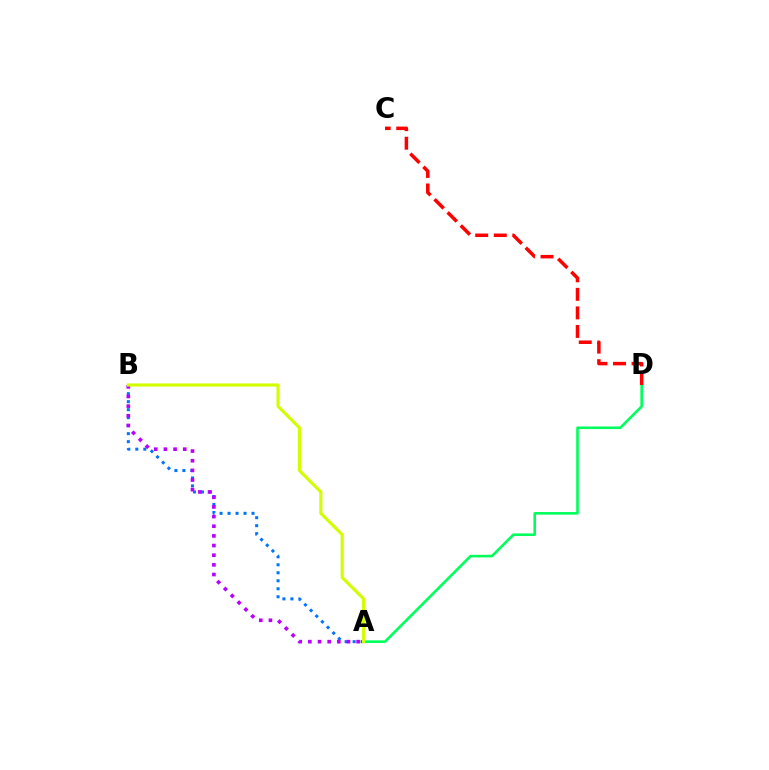{('A', 'B'): [{'color': '#0074ff', 'line_style': 'dotted', 'thickness': 2.17}, {'color': '#b900ff', 'line_style': 'dotted', 'thickness': 2.62}, {'color': '#d1ff00', 'line_style': 'solid', 'thickness': 2.24}], ('A', 'D'): [{'color': '#00ff5c', 'line_style': 'solid', 'thickness': 1.87}], ('C', 'D'): [{'color': '#ff0000', 'line_style': 'dashed', 'thickness': 2.52}]}